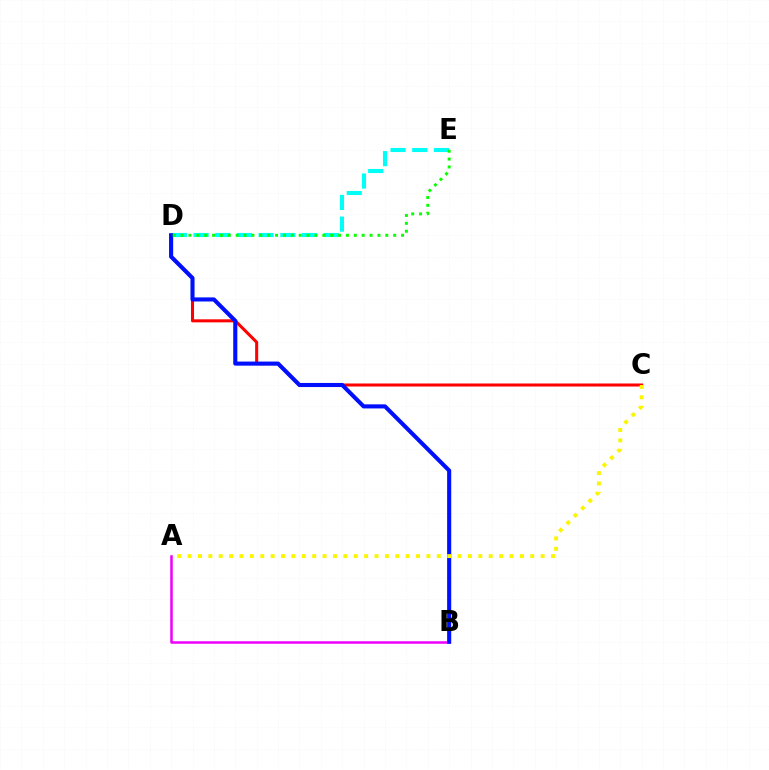{('A', 'B'): [{'color': '#ee00ff', 'line_style': 'solid', 'thickness': 1.81}], ('C', 'D'): [{'color': '#ff0000', 'line_style': 'solid', 'thickness': 2.19}], ('D', 'E'): [{'color': '#00fff6', 'line_style': 'dashed', 'thickness': 2.95}, {'color': '#08ff00', 'line_style': 'dotted', 'thickness': 2.14}], ('B', 'D'): [{'color': '#0010ff', 'line_style': 'solid', 'thickness': 2.94}], ('A', 'C'): [{'color': '#fcf500', 'line_style': 'dotted', 'thickness': 2.82}]}